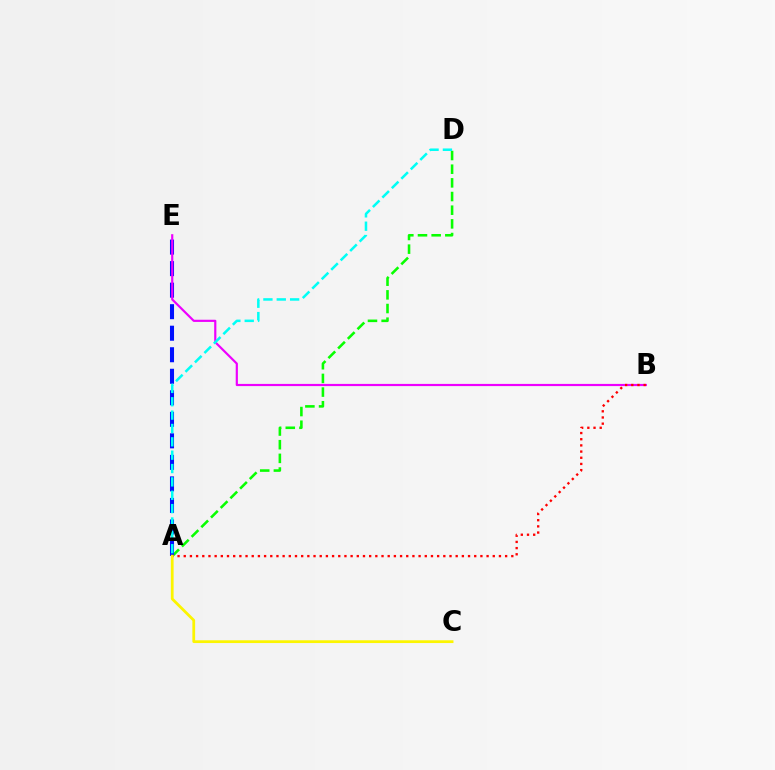{('A', 'D'): [{'color': '#08ff00', 'line_style': 'dashed', 'thickness': 1.86}, {'color': '#00fff6', 'line_style': 'dashed', 'thickness': 1.81}], ('A', 'E'): [{'color': '#0010ff', 'line_style': 'dashed', 'thickness': 2.92}], ('B', 'E'): [{'color': '#ee00ff', 'line_style': 'solid', 'thickness': 1.57}], ('A', 'B'): [{'color': '#ff0000', 'line_style': 'dotted', 'thickness': 1.68}], ('A', 'C'): [{'color': '#fcf500', 'line_style': 'solid', 'thickness': 1.99}]}